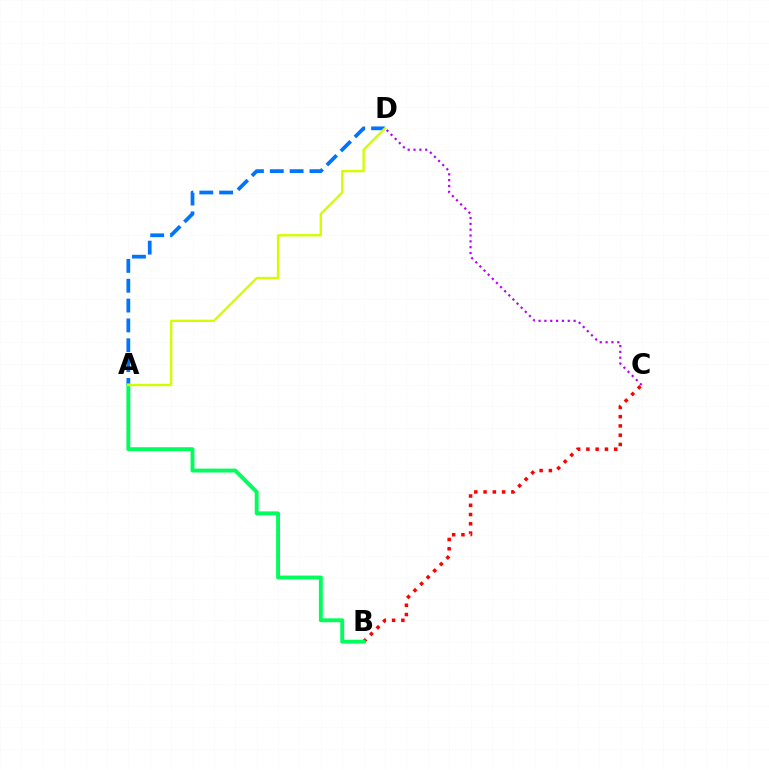{('B', 'C'): [{'color': '#ff0000', 'line_style': 'dotted', 'thickness': 2.52}], ('C', 'D'): [{'color': '#b900ff', 'line_style': 'dotted', 'thickness': 1.59}], ('A', 'D'): [{'color': '#0074ff', 'line_style': 'dashed', 'thickness': 2.69}, {'color': '#d1ff00', 'line_style': 'solid', 'thickness': 1.7}], ('A', 'B'): [{'color': '#00ff5c', 'line_style': 'solid', 'thickness': 2.8}]}